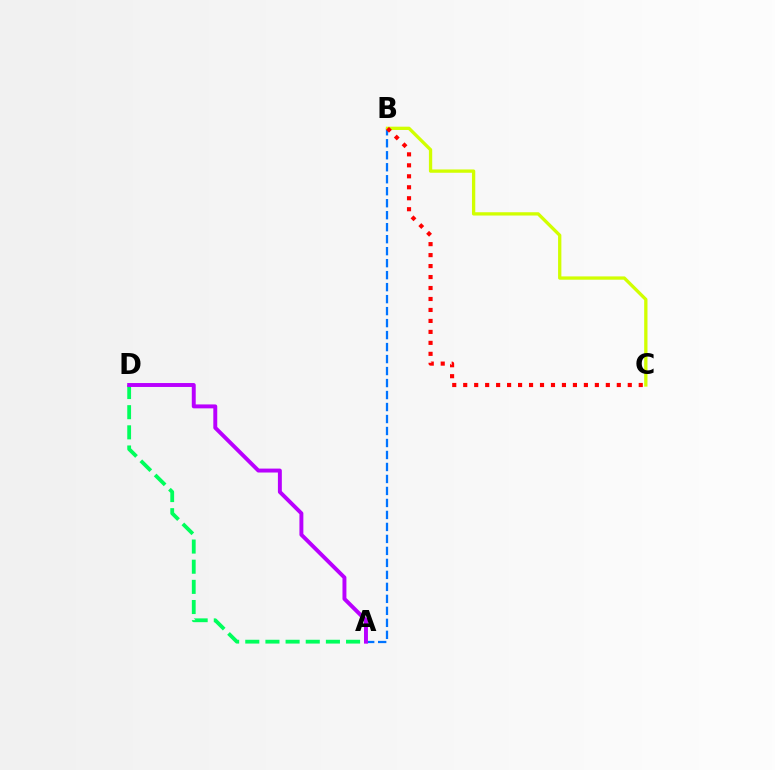{('A', 'B'): [{'color': '#0074ff', 'line_style': 'dashed', 'thickness': 1.63}], ('A', 'D'): [{'color': '#00ff5c', 'line_style': 'dashed', 'thickness': 2.74}, {'color': '#b900ff', 'line_style': 'solid', 'thickness': 2.83}], ('B', 'C'): [{'color': '#d1ff00', 'line_style': 'solid', 'thickness': 2.37}, {'color': '#ff0000', 'line_style': 'dotted', 'thickness': 2.98}]}